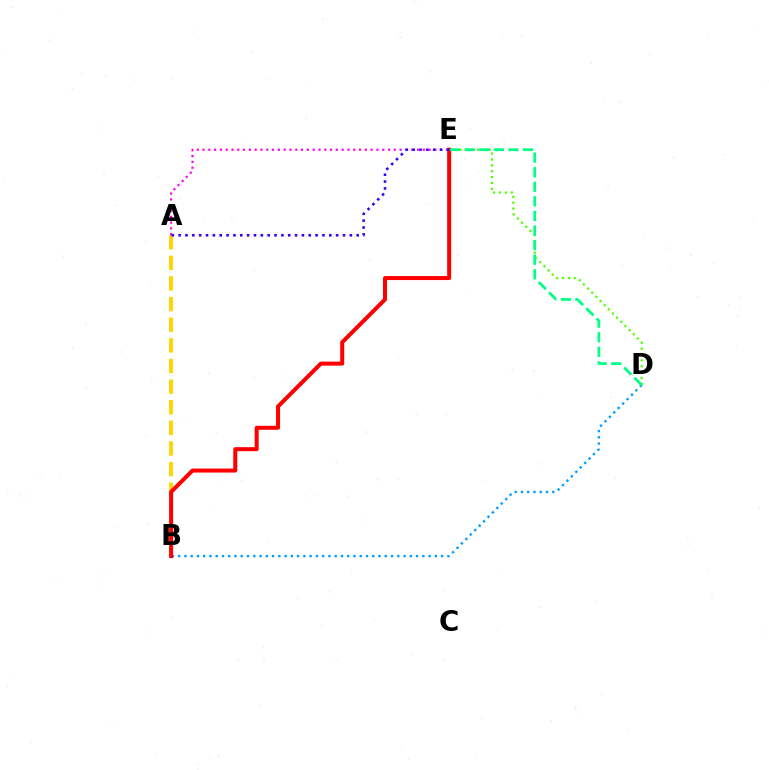{('D', 'E'): [{'color': '#4fff00', 'line_style': 'dotted', 'thickness': 1.6}, {'color': '#00ff86', 'line_style': 'dashed', 'thickness': 1.98}], ('A', 'B'): [{'color': '#ffd500', 'line_style': 'dashed', 'thickness': 2.8}], ('B', 'D'): [{'color': '#009eff', 'line_style': 'dotted', 'thickness': 1.7}], ('A', 'E'): [{'color': '#ff00ed', 'line_style': 'dotted', 'thickness': 1.58}, {'color': '#3700ff', 'line_style': 'dotted', 'thickness': 1.86}], ('B', 'E'): [{'color': '#ff0000', 'line_style': 'solid', 'thickness': 2.88}]}